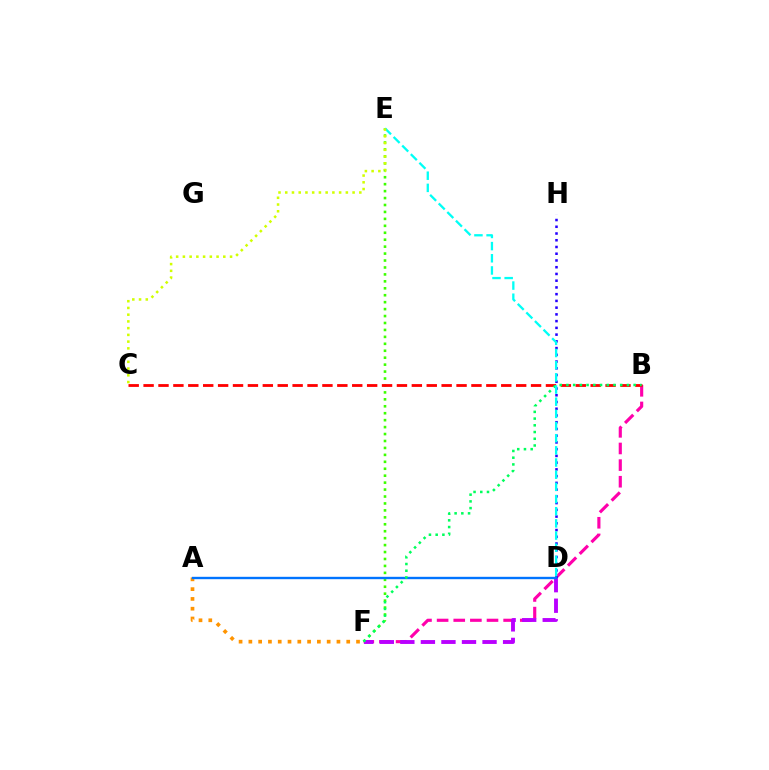{('B', 'F'): [{'color': '#ff00ac', 'line_style': 'dashed', 'thickness': 2.26}, {'color': '#00ff5c', 'line_style': 'dotted', 'thickness': 1.83}], ('E', 'F'): [{'color': '#3dff00', 'line_style': 'dotted', 'thickness': 1.89}], ('A', 'F'): [{'color': '#ff9400', 'line_style': 'dotted', 'thickness': 2.66}], ('D', 'H'): [{'color': '#2500ff', 'line_style': 'dotted', 'thickness': 1.83}], ('B', 'C'): [{'color': '#ff0000', 'line_style': 'dashed', 'thickness': 2.02}], ('D', 'F'): [{'color': '#b900ff', 'line_style': 'dashed', 'thickness': 2.79}], ('A', 'D'): [{'color': '#0074ff', 'line_style': 'solid', 'thickness': 1.71}], ('D', 'E'): [{'color': '#00fff6', 'line_style': 'dashed', 'thickness': 1.65}], ('C', 'E'): [{'color': '#d1ff00', 'line_style': 'dotted', 'thickness': 1.83}]}